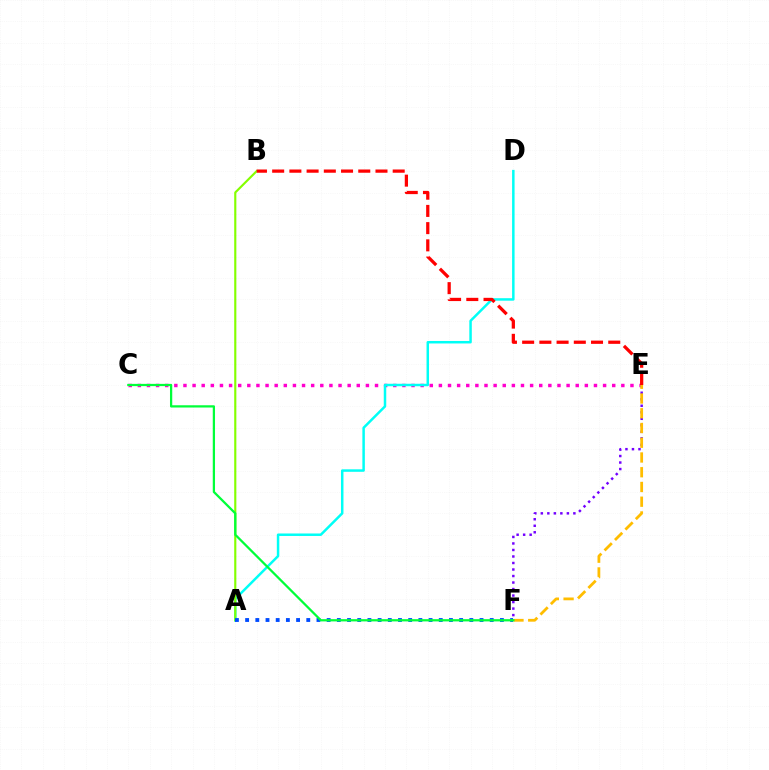{('C', 'E'): [{'color': '#ff00cf', 'line_style': 'dotted', 'thickness': 2.48}], ('A', 'D'): [{'color': '#00fff6', 'line_style': 'solid', 'thickness': 1.79}], ('A', 'B'): [{'color': '#84ff00', 'line_style': 'solid', 'thickness': 1.54}], ('E', 'F'): [{'color': '#7200ff', 'line_style': 'dotted', 'thickness': 1.77}, {'color': '#ffbd00', 'line_style': 'dashed', 'thickness': 2.0}], ('A', 'F'): [{'color': '#004bff', 'line_style': 'dotted', 'thickness': 2.77}], ('C', 'F'): [{'color': '#00ff39', 'line_style': 'solid', 'thickness': 1.63}], ('B', 'E'): [{'color': '#ff0000', 'line_style': 'dashed', 'thickness': 2.34}]}